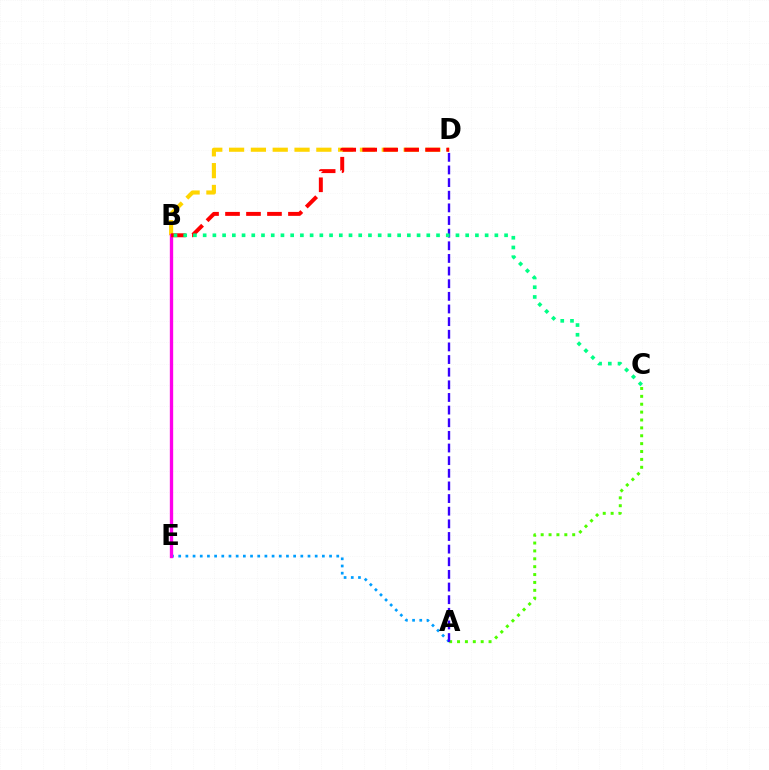{('A', 'C'): [{'color': '#4fff00', 'line_style': 'dotted', 'thickness': 2.14}], ('A', 'E'): [{'color': '#009eff', 'line_style': 'dotted', 'thickness': 1.95}], ('A', 'D'): [{'color': '#3700ff', 'line_style': 'dashed', 'thickness': 1.72}], ('B', 'D'): [{'color': '#ffd500', 'line_style': 'dashed', 'thickness': 2.96}, {'color': '#ff0000', 'line_style': 'dashed', 'thickness': 2.85}], ('B', 'E'): [{'color': '#ff00ed', 'line_style': 'solid', 'thickness': 2.4}], ('B', 'C'): [{'color': '#00ff86', 'line_style': 'dotted', 'thickness': 2.64}]}